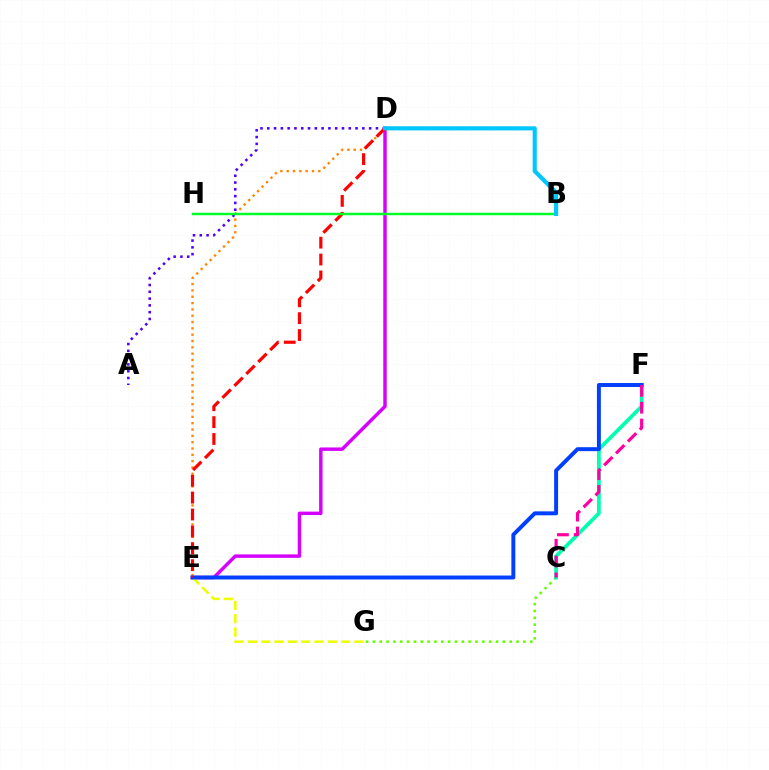{('D', 'E'): [{'color': '#ff8800', 'line_style': 'dotted', 'thickness': 1.72}, {'color': '#d600ff', 'line_style': 'solid', 'thickness': 2.48}, {'color': '#ff0000', 'line_style': 'dashed', 'thickness': 2.29}], ('A', 'D'): [{'color': '#4f00ff', 'line_style': 'dotted', 'thickness': 1.84}], ('C', 'G'): [{'color': '#66ff00', 'line_style': 'dotted', 'thickness': 1.86}], ('C', 'F'): [{'color': '#00ffaf', 'line_style': 'solid', 'thickness': 2.7}, {'color': '#ff00a0', 'line_style': 'dashed', 'thickness': 2.28}], ('E', 'G'): [{'color': '#eeff00', 'line_style': 'dashed', 'thickness': 1.81}], ('E', 'F'): [{'color': '#003fff', 'line_style': 'solid', 'thickness': 2.83}], ('B', 'H'): [{'color': '#00ff27', 'line_style': 'solid', 'thickness': 1.77}], ('B', 'D'): [{'color': '#00c7ff', 'line_style': 'solid', 'thickness': 2.98}]}